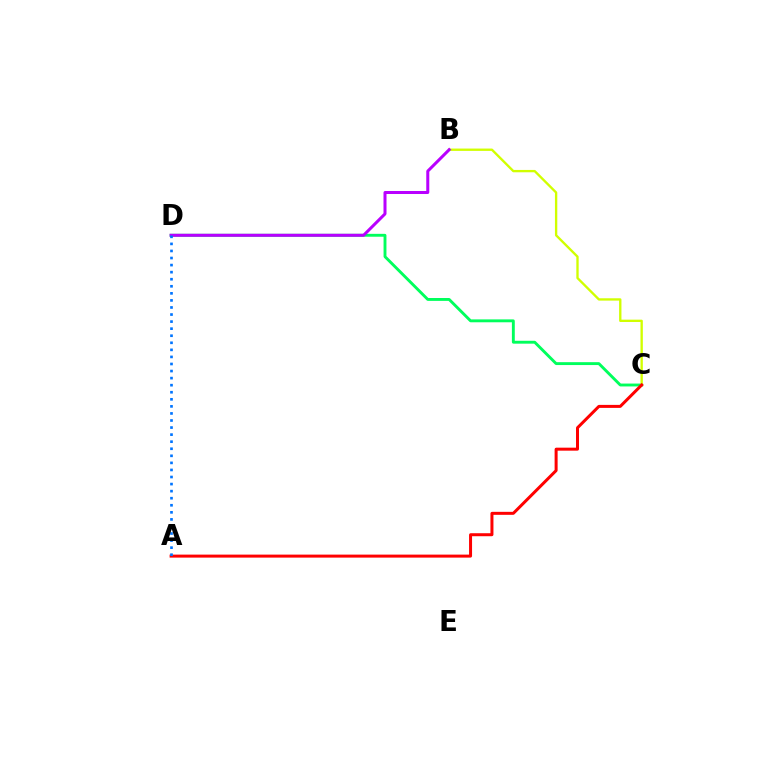{('C', 'D'): [{'color': '#00ff5c', 'line_style': 'solid', 'thickness': 2.08}], ('B', 'C'): [{'color': '#d1ff00', 'line_style': 'solid', 'thickness': 1.69}], ('A', 'C'): [{'color': '#ff0000', 'line_style': 'solid', 'thickness': 2.16}], ('B', 'D'): [{'color': '#b900ff', 'line_style': 'solid', 'thickness': 2.17}], ('A', 'D'): [{'color': '#0074ff', 'line_style': 'dotted', 'thickness': 1.92}]}